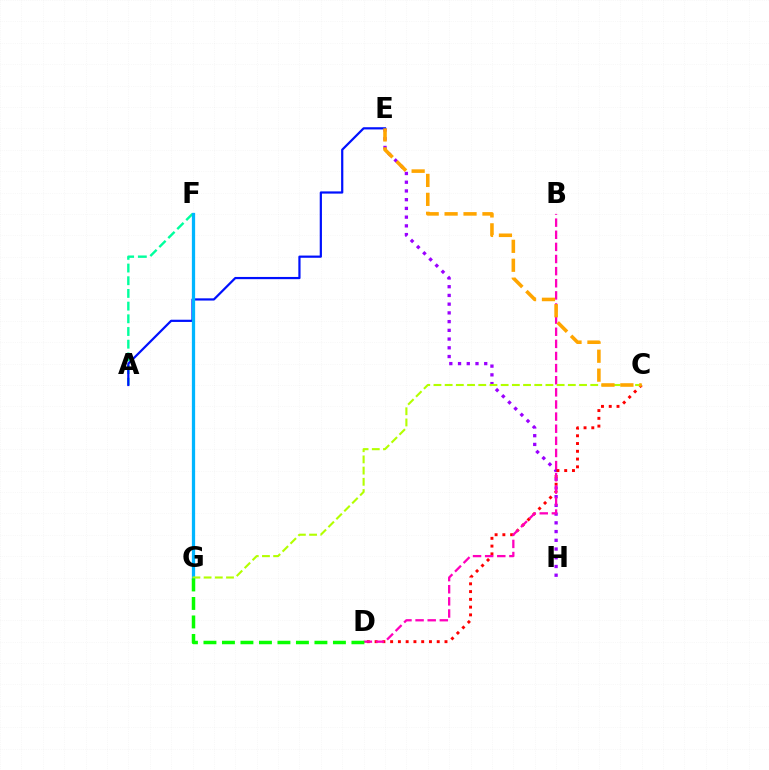{('E', 'H'): [{'color': '#9b00ff', 'line_style': 'dotted', 'thickness': 2.37}], ('A', 'F'): [{'color': '#00ff9d', 'line_style': 'dashed', 'thickness': 1.72}], ('A', 'E'): [{'color': '#0010ff', 'line_style': 'solid', 'thickness': 1.59}], ('F', 'G'): [{'color': '#00b5ff', 'line_style': 'solid', 'thickness': 2.34}], ('C', 'D'): [{'color': '#ff0000', 'line_style': 'dotted', 'thickness': 2.11}], ('B', 'D'): [{'color': '#ff00bd', 'line_style': 'dashed', 'thickness': 1.65}], ('C', 'G'): [{'color': '#b3ff00', 'line_style': 'dashed', 'thickness': 1.52}], ('C', 'E'): [{'color': '#ffa500', 'line_style': 'dashed', 'thickness': 2.57}], ('D', 'G'): [{'color': '#08ff00', 'line_style': 'dashed', 'thickness': 2.51}]}